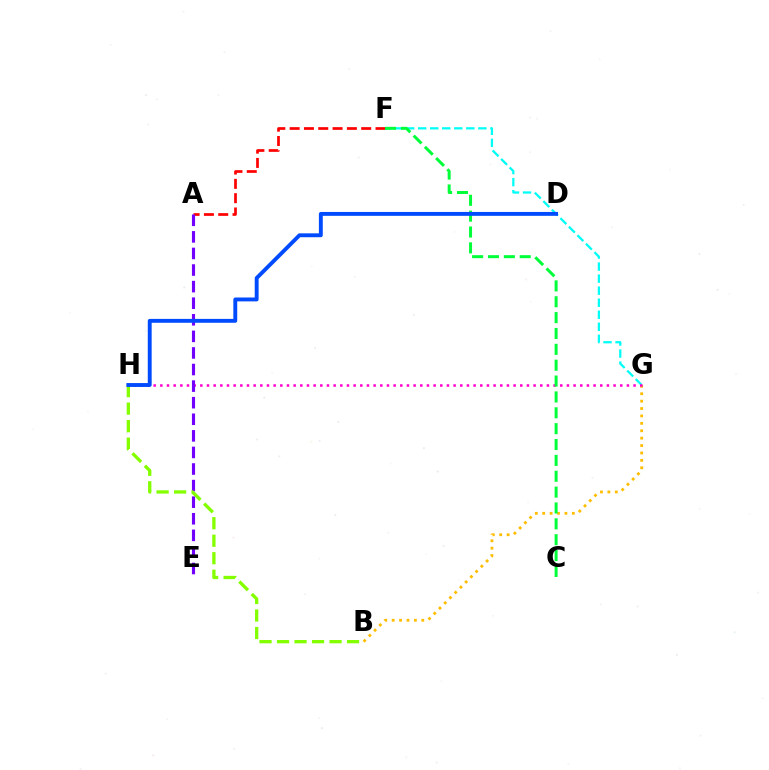{('F', 'G'): [{'color': '#00fff6', 'line_style': 'dashed', 'thickness': 1.64}], ('A', 'F'): [{'color': '#ff0000', 'line_style': 'dashed', 'thickness': 1.94}], ('B', 'G'): [{'color': '#ffbd00', 'line_style': 'dotted', 'thickness': 2.01}], ('G', 'H'): [{'color': '#ff00cf', 'line_style': 'dotted', 'thickness': 1.81}], ('A', 'E'): [{'color': '#7200ff', 'line_style': 'dashed', 'thickness': 2.25}], ('B', 'H'): [{'color': '#84ff00', 'line_style': 'dashed', 'thickness': 2.38}], ('C', 'F'): [{'color': '#00ff39', 'line_style': 'dashed', 'thickness': 2.16}], ('D', 'H'): [{'color': '#004bff', 'line_style': 'solid', 'thickness': 2.8}]}